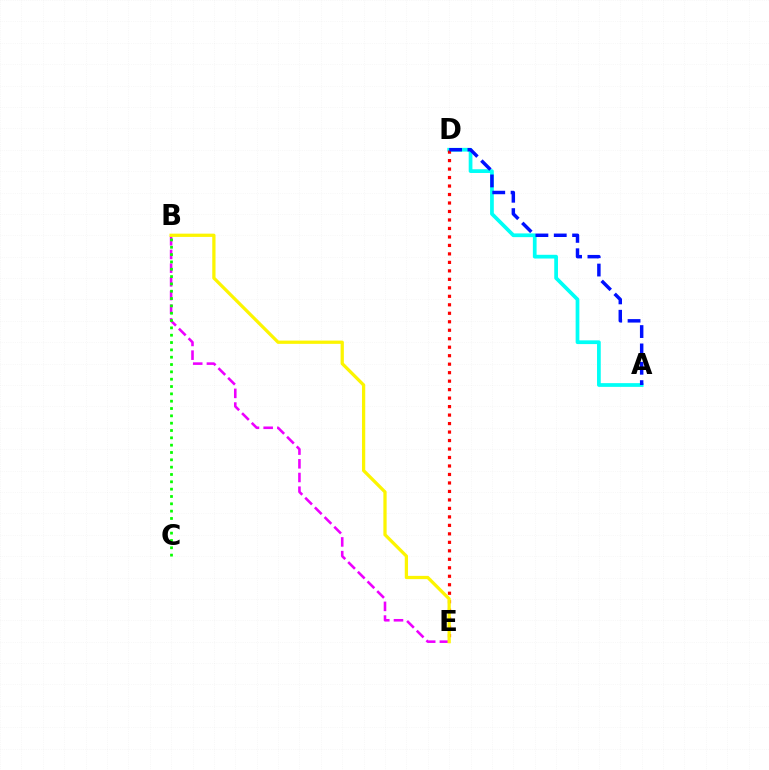{('A', 'D'): [{'color': '#00fff6', 'line_style': 'solid', 'thickness': 2.69}, {'color': '#0010ff', 'line_style': 'dashed', 'thickness': 2.49}], ('B', 'E'): [{'color': '#ee00ff', 'line_style': 'dashed', 'thickness': 1.86}, {'color': '#fcf500', 'line_style': 'solid', 'thickness': 2.34}], ('D', 'E'): [{'color': '#ff0000', 'line_style': 'dotted', 'thickness': 2.3}], ('B', 'C'): [{'color': '#08ff00', 'line_style': 'dotted', 'thickness': 1.99}]}